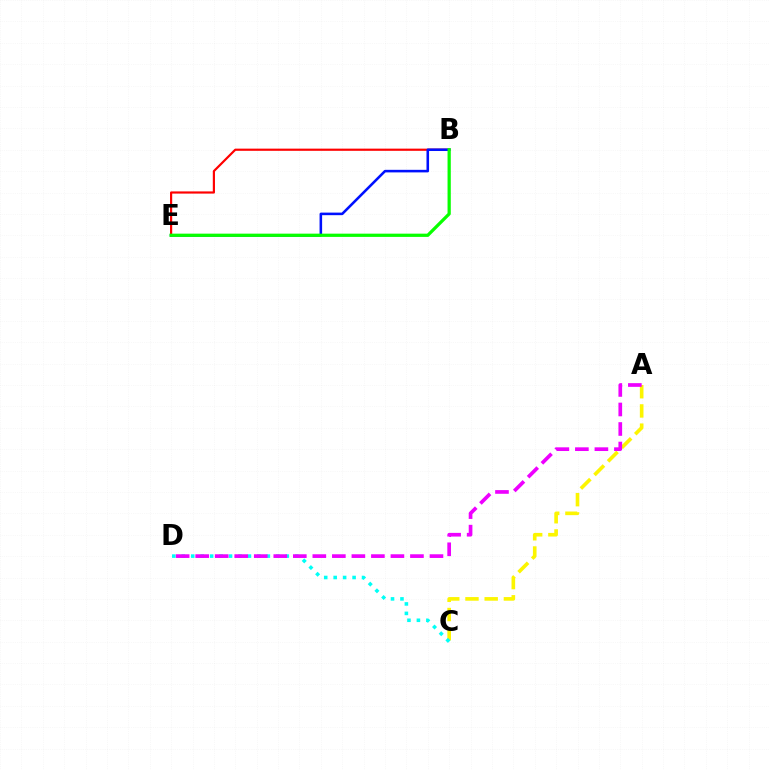{('B', 'E'): [{'color': '#ff0000', 'line_style': 'solid', 'thickness': 1.57}, {'color': '#0010ff', 'line_style': 'solid', 'thickness': 1.85}, {'color': '#08ff00', 'line_style': 'solid', 'thickness': 2.33}], ('A', 'C'): [{'color': '#fcf500', 'line_style': 'dashed', 'thickness': 2.61}], ('C', 'D'): [{'color': '#00fff6', 'line_style': 'dotted', 'thickness': 2.57}], ('A', 'D'): [{'color': '#ee00ff', 'line_style': 'dashed', 'thickness': 2.65}]}